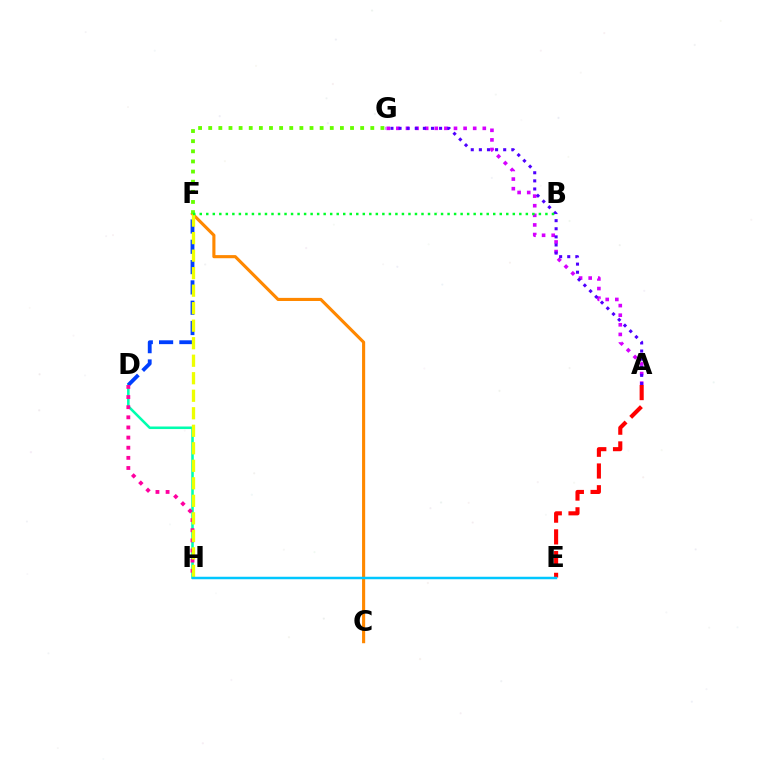{('C', 'F'): [{'color': '#ff8800', 'line_style': 'solid', 'thickness': 2.24}], ('D', 'H'): [{'color': '#00ffaf', 'line_style': 'solid', 'thickness': 1.84}, {'color': '#ff00a0', 'line_style': 'dotted', 'thickness': 2.75}], ('D', 'F'): [{'color': '#003fff', 'line_style': 'dashed', 'thickness': 2.76}], ('F', 'G'): [{'color': '#66ff00', 'line_style': 'dotted', 'thickness': 2.75}], ('F', 'H'): [{'color': '#eeff00', 'line_style': 'dashed', 'thickness': 2.38}], ('A', 'G'): [{'color': '#d600ff', 'line_style': 'dotted', 'thickness': 2.61}, {'color': '#4f00ff', 'line_style': 'dotted', 'thickness': 2.2}], ('A', 'E'): [{'color': '#ff0000', 'line_style': 'dashed', 'thickness': 2.95}], ('E', 'H'): [{'color': '#00c7ff', 'line_style': 'solid', 'thickness': 1.79}], ('B', 'F'): [{'color': '#00ff27', 'line_style': 'dotted', 'thickness': 1.77}]}